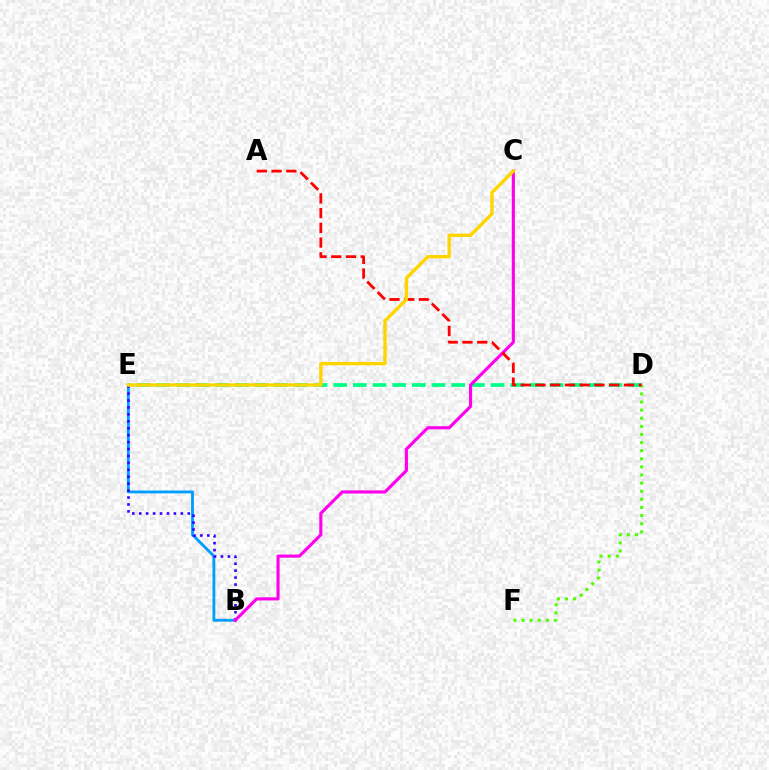{('B', 'E'): [{'color': '#009eff', 'line_style': 'solid', 'thickness': 2.04}, {'color': '#3700ff', 'line_style': 'dotted', 'thickness': 1.88}], ('D', 'E'): [{'color': '#00ff86', 'line_style': 'dashed', 'thickness': 2.67}], ('D', 'F'): [{'color': '#4fff00', 'line_style': 'dotted', 'thickness': 2.2}], ('B', 'C'): [{'color': '#ff00ed', 'line_style': 'solid', 'thickness': 2.26}], ('A', 'D'): [{'color': '#ff0000', 'line_style': 'dashed', 'thickness': 2.0}], ('C', 'E'): [{'color': '#ffd500', 'line_style': 'solid', 'thickness': 2.42}]}